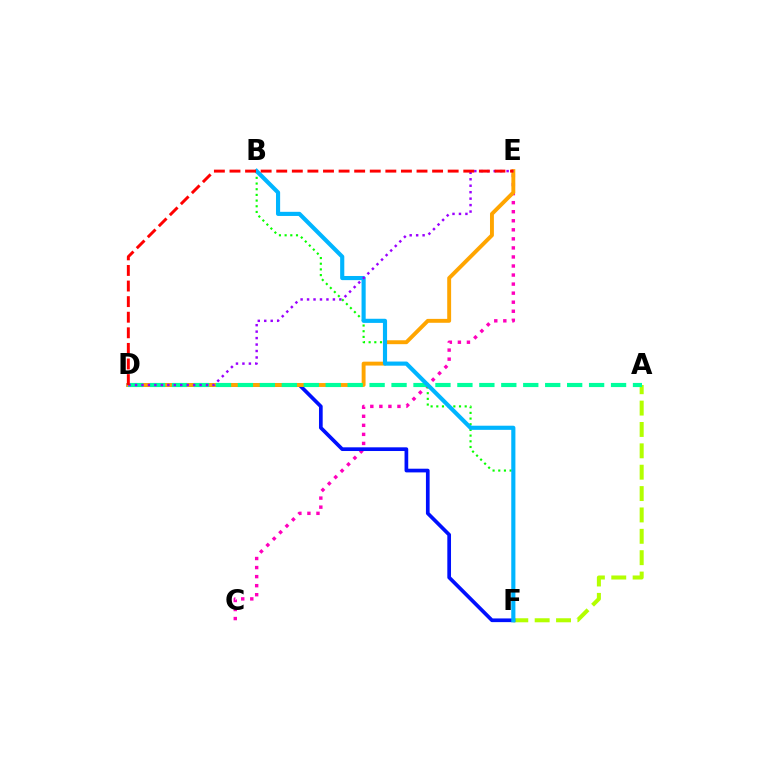{('A', 'F'): [{'color': '#b3ff00', 'line_style': 'dashed', 'thickness': 2.9}], ('C', 'E'): [{'color': '#ff00bd', 'line_style': 'dotted', 'thickness': 2.46}], ('D', 'F'): [{'color': '#0010ff', 'line_style': 'solid', 'thickness': 2.66}], ('D', 'E'): [{'color': '#ffa500', 'line_style': 'solid', 'thickness': 2.81}, {'color': '#9b00ff', 'line_style': 'dotted', 'thickness': 1.76}, {'color': '#ff0000', 'line_style': 'dashed', 'thickness': 2.12}], ('A', 'D'): [{'color': '#00ff9d', 'line_style': 'dashed', 'thickness': 2.98}], ('B', 'F'): [{'color': '#08ff00', 'line_style': 'dotted', 'thickness': 1.54}, {'color': '#00b5ff', 'line_style': 'solid', 'thickness': 2.98}]}